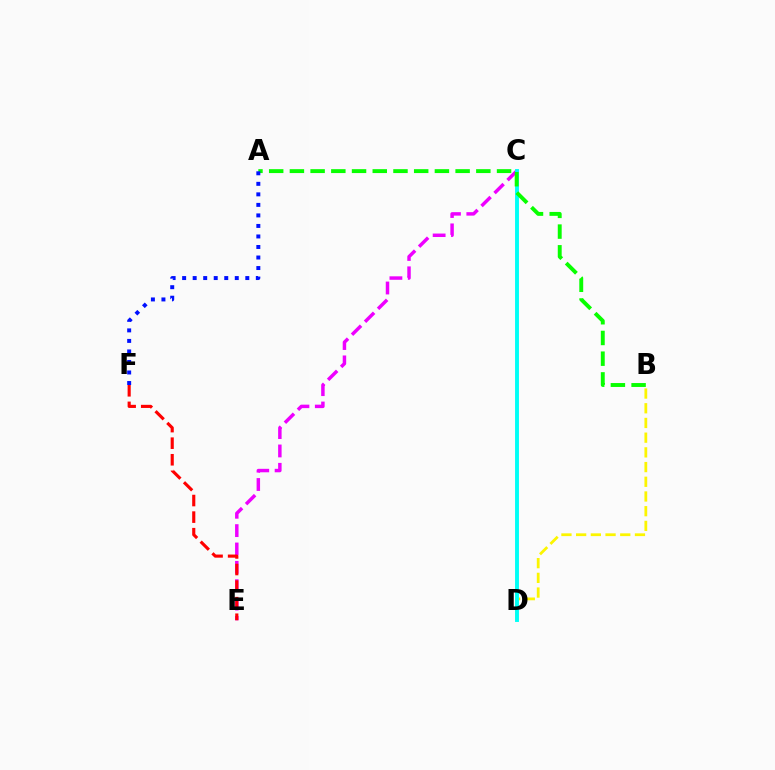{('C', 'E'): [{'color': '#ee00ff', 'line_style': 'dashed', 'thickness': 2.49}], ('E', 'F'): [{'color': '#ff0000', 'line_style': 'dashed', 'thickness': 2.25}], ('B', 'D'): [{'color': '#fcf500', 'line_style': 'dashed', 'thickness': 2.0}], ('C', 'D'): [{'color': '#00fff6', 'line_style': 'solid', 'thickness': 2.81}], ('A', 'B'): [{'color': '#08ff00', 'line_style': 'dashed', 'thickness': 2.81}], ('A', 'F'): [{'color': '#0010ff', 'line_style': 'dotted', 'thickness': 2.86}]}